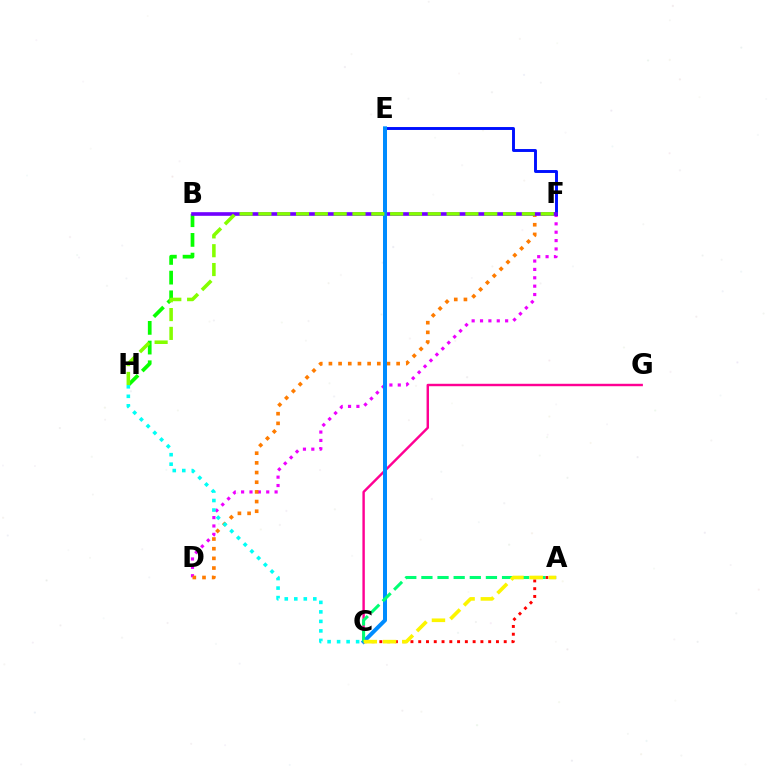{('D', 'F'): [{'color': '#ee00ff', 'line_style': 'dotted', 'thickness': 2.27}, {'color': '#ff7c00', 'line_style': 'dotted', 'thickness': 2.63}], ('E', 'F'): [{'color': '#0010ff', 'line_style': 'solid', 'thickness': 2.1}], ('B', 'H'): [{'color': '#08ff00', 'line_style': 'dashed', 'thickness': 2.68}], ('C', 'G'): [{'color': '#ff0094', 'line_style': 'solid', 'thickness': 1.75}], ('A', 'C'): [{'color': '#ff0000', 'line_style': 'dotted', 'thickness': 2.11}, {'color': '#00ff74', 'line_style': 'dashed', 'thickness': 2.19}, {'color': '#fcf500', 'line_style': 'dashed', 'thickness': 2.61}], ('B', 'F'): [{'color': '#7200ff', 'line_style': 'solid', 'thickness': 2.62}], ('C', 'E'): [{'color': '#008cff', 'line_style': 'solid', 'thickness': 2.87}], ('F', 'H'): [{'color': '#84ff00', 'line_style': 'dashed', 'thickness': 2.56}], ('C', 'H'): [{'color': '#00fff6', 'line_style': 'dotted', 'thickness': 2.58}]}